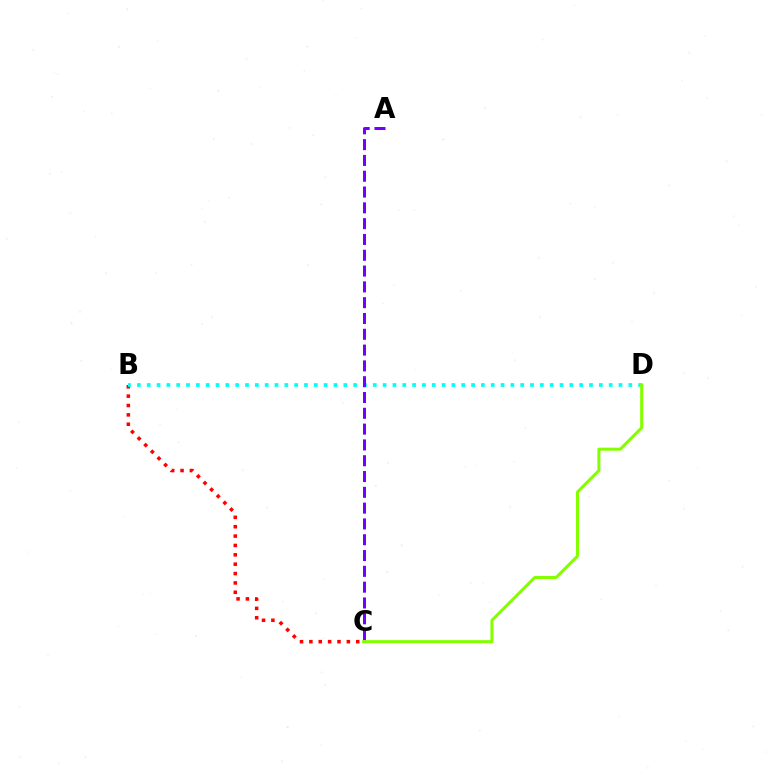{('B', 'C'): [{'color': '#ff0000', 'line_style': 'dotted', 'thickness': 2.55}], ('B', 'D'): [{'color': '#00fff6', 'line_style': 'dotted', 'thickness': 2.67}], ('C', 'D'): [{'color': '#84ff00', 'line_style': 'solid', 'thickness': 2.18}], ('A', 'C'): [{'color': '#7200ff', 'line_style': 'dashed', 'thickness': 2.15}]}